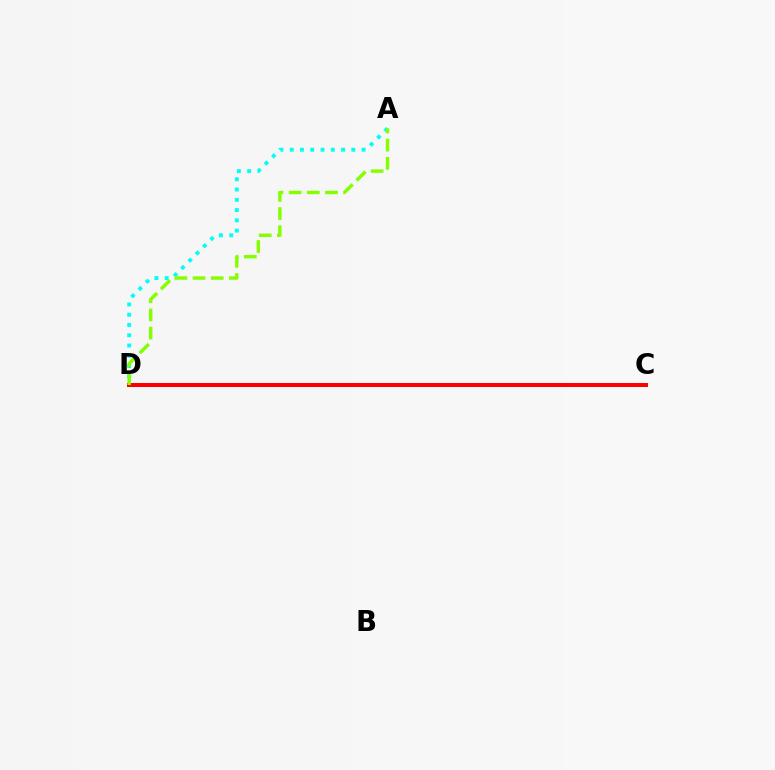{('A', 'D'): [{'color': '#00fff6', 'line_style': 'dotted', 'thickness': 2.79}, {'color': '#84ff00', 'line_style': 'dashed', 'thickness': 2.47}], ('C', 'D'): [{'color': '#7200ff', 'line_style': 'solid', 'thickness': 1.61}, {'color': '#ff0000', 'line_style': 'solid', 'thickness': 2.87}]}